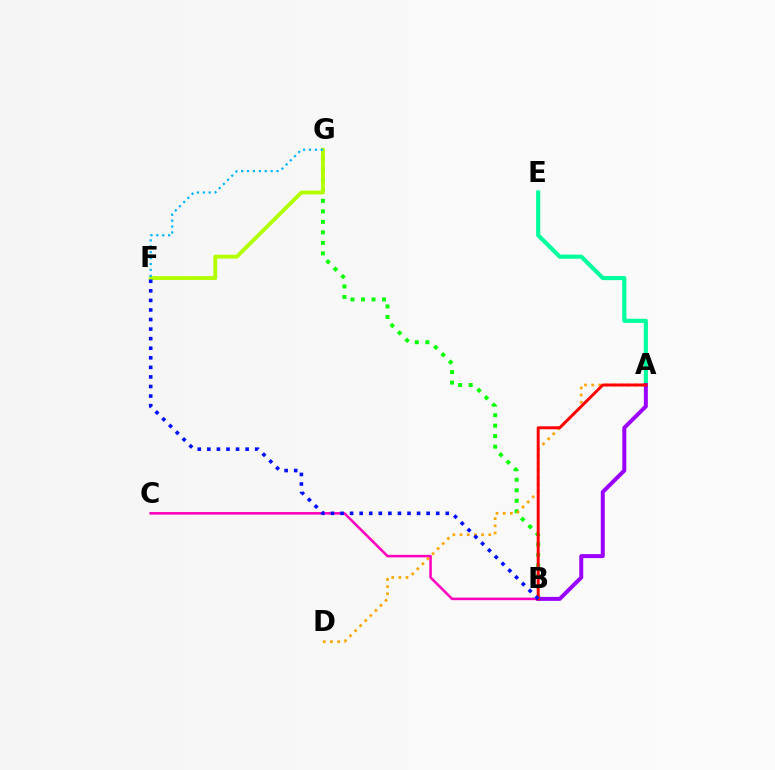{('A', 'E'): [{'color': '#00ff9d', 'line_style': 'solid', 'thickness': 2.98}], ('B', 'C'): [{'color': '#ff00bd', 'line_style': 'solid', 'thickness': 1.83}], ('B', 'G'): [{'color': '#08ff00', 'line_style': 'dotted', 'thickness': 2.86}], ('A', 'D'): [{'color': '#ffa500', 'line_style': 'dotted', 'thickness': 1.95}], ('F', 'G'): [{'color': '#b3ff00', 'line_style': 'solid', 'thickness': 2.79}, {'color': '#00b5ff', 'line_style': 'dotted', 'thickness': 1.6}], ('A', 'B'): [{'color': '#9b00ff', 'line_style': 'solid', 'thickness': 2.87}, {'color': '#ff0000', 'line_style': 'solid', 'thickness': 2.12}], ('B', 'F'): [{'color': '#0010ff', 'line_style': 'dotted', 'thickness': 2.6}]}